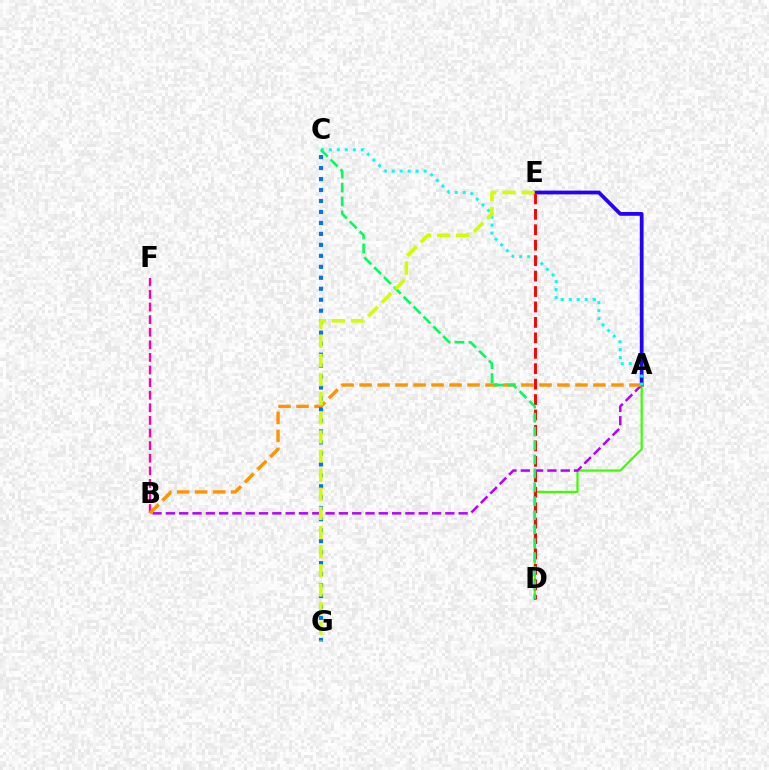{('A', 'E'): [{'color': '#2500ff', 'line_style': 'solid', 'thickness': 2.71}], ('A', 'D'): [{'color': '#3dff00', 'line_style': 'solid', 'thickness': 1.61}], ('B', 'F'): [{'color': '#ff00ac', 'line_style': 'dashed', 'thickness': 1.71}], ('A', 'B'): [{'color': '#b900ff', 'line_style': 'dashed', 'thickness': 1.81}, {'color': '#ff9400', 'line_style': 'dashed', 'thickness': 2.44}], ('A', 'C'): [{'color': '#00fff6', 'line_style': 'dotted', 'thickness': 2.17}], ('C', 'G'): [{'color': '#0074ff', 'line_style': 'dotted', 'thickness': 2.98}], ('D', 'E'): [{'color': '#ff0000', 'line_style': 'dashed', 'thickness': 2.1}], ('C', 'D'): [{'color': '#00ff5c', 'line_style': 'dashed', 'thickness': 1.9}], ('E', 'G'): [{'color': '#d1ff00', 'line_style': 'dashed', 'thickness': 2.6}]}